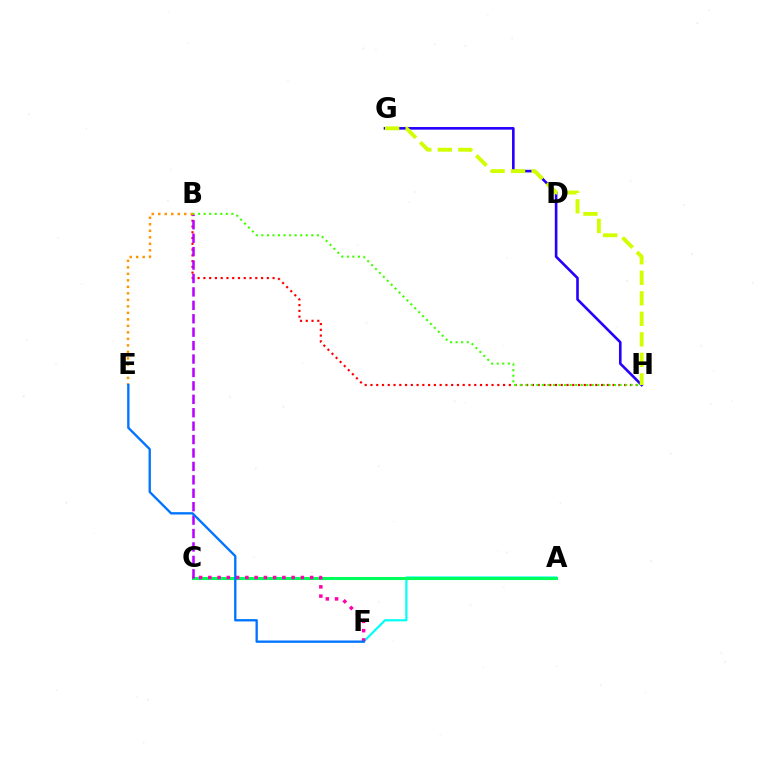{('B', 'H'): [{'color': '#ff0000', 'line_style': 'dotted', 'thickness': 1.57}, {'color': '#3dff00', 'line_style': 'dotted', 'thickness': 1.51}], ('A', 'F'): [{'color': '#00fff6', 'line_style': 'solid', 'thickness': 1.58}], ('A', 'C'): [{'color': '#00ff5c', 'line_style': 'solid', 'thickness': 2.21}], ('G', 'H'): [{'color': '#2500ff', 'line_style': 'solid', 'thickness': 1.88}, {'color': '#d1ff00', 'line_style': 'dashed', 'thickness': 2.79}], ('B', 'C'): [{'color': '#b900ff', 'line_style': 'dashed', 'thickness': 1.82}], ('C', 'F'): [{'color': '#ff00ac', 'line_style': 'dotted', 'thickness': 2.52}], ('B', 'E'): [{'color': '#ff9400', 'line_style': 'dotted', 'thickness': 1.77}], ('E', 'F'): [{'color': '#0074ff', 'line_style': 'solid', 'thickness': 1.69}]}